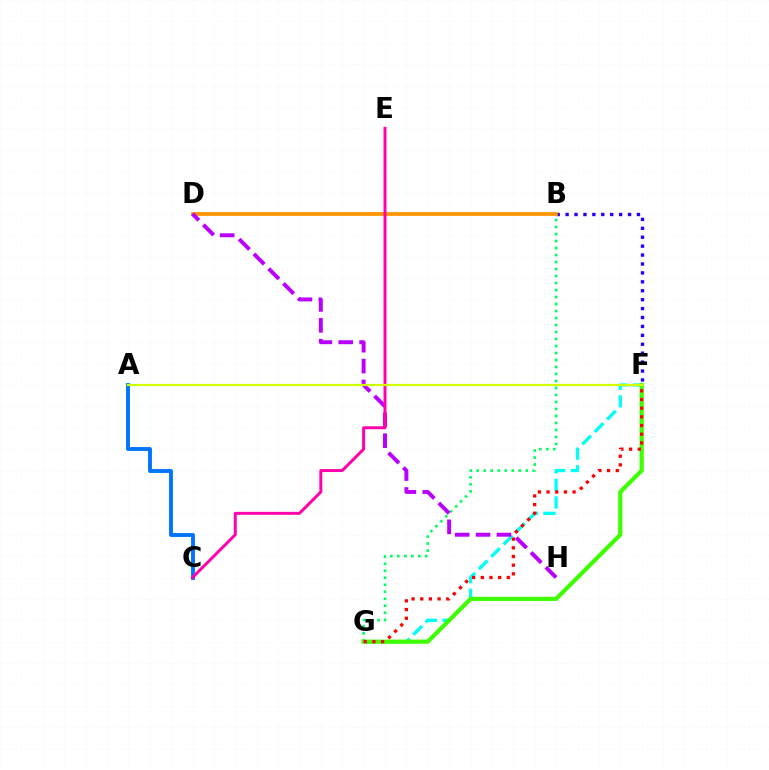{('F', 'G'): [{'color': '#00fff6', 'line_style': 'dashed', 'thickness': 2.38}, {'color': '#3dff00', 'line_style': 'solid', 'thickness': 3.0}, {'color': '#ff0000', 'line_style': 'dotted', 'thickness': 2.36}], ('B', 'G'): [{'color': '#00ff5c', 'line_style': 'dotted', 'thickness': 1.9}], ('A', 'C'): [{'color': '#0074ff', 'line_style': 'solid', 'thickness': 2.79}], ('B', 'F'): [{'color': '#2500ff', 'line_style': 'dotted', 'thickness': 2.42}], ('B', 'D'): [{'color': '#ff9400', 'line_style': 'solid', 'thickness': 2.68}], ('D', 'H'): [{'color': '#b900ff', 'line_style': 'dashed', 'thickness': 2.84}], ('C', 'E'): [{'color': '#ff00ac', 'line_style': 'solid', 'thickness': 2.13}], ('A', 'F'): [{'color': '#d1ff00', 'line_style': 'solid', 'thickness': 1.6}]}